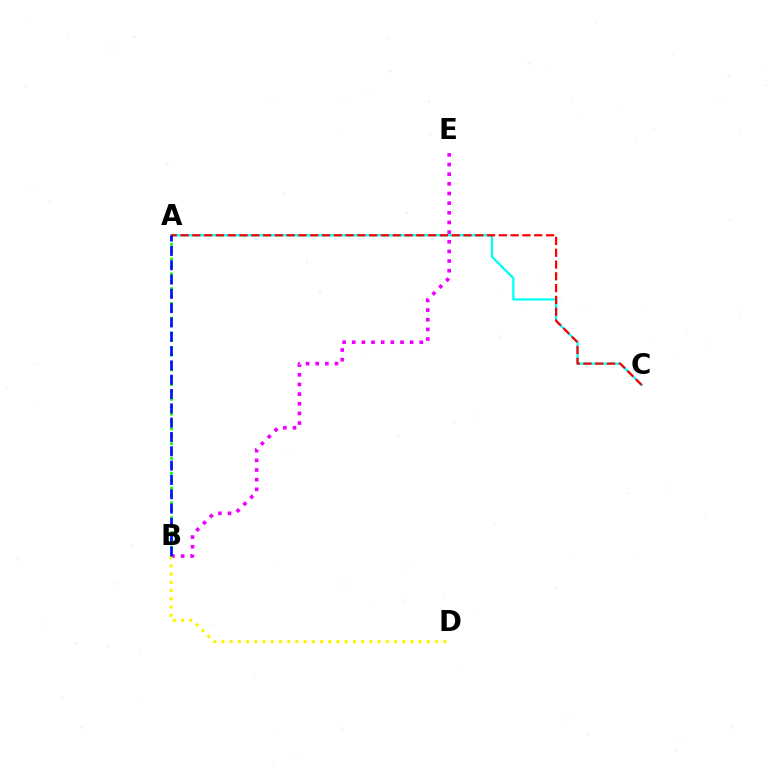{('A', 'C'): [{'color': '#00fff6', 'line_style': 'solid', 'thickness': 1.61}, {'color': '#ff0000', 'line_style': 'dashed', 'thickness': 1.6}], ('A', 'B'): [{'color': '#08ff00', 'line_style': 'dotted', 'thickness': 2.01}, {'color': '#0010ff', 'line_style': 'dashed', 'thickness': 1.94}], ('B', 'E'): [{'color': '#ee00ff', 'line_style': 'dotted', 'thickness': 2.62}], ('B', 'D'): [{'color': '#fcf500', 'line_style': 'dotted', 'thickness': 2.23}]}